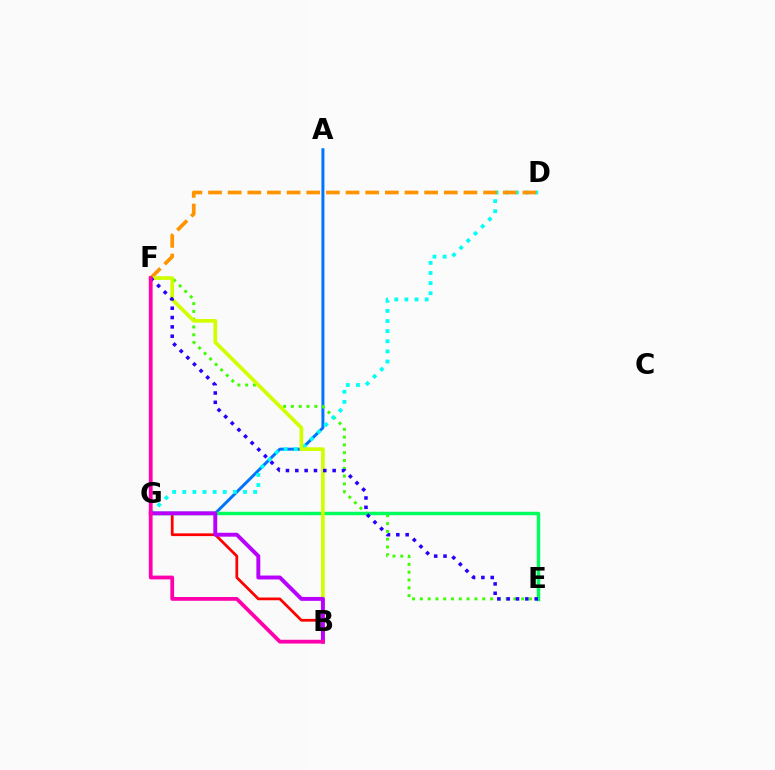{('A', 'G'): [{'color': '#0074ff', 'line_style': 'solid', 'thickness': 2.14}], ('E', 'F'): [{'color': '#3dff00', 'line_style': 'dotted', 'thickness': 2.12}, {'color': '#2500ff', 'line_style': 'dotted', 'thickness': 2.54}], ('B', 'F'): [{'color': '#ff0000', 'line_style': 'solid', 'thickness': 1.97}, {'color': '#d1ff00', 'line_style': 'solid', 'thickness': 2.66}, {'color': '#ff00ac', 'line_style': 'solid', 'thickness': 2.72}], ('E', 'G'): [{'color': '#00ff5c', 'line_style': 'solid', 'thickness': 2.48}], ('D', 'G'): [{'color': '#00fff6', 'line_style': 'dotted', 'thickness': 2.75}], ('D', 'F'): [{'color': '#ff9400', 'line_style': 'dashed', 'thickness': 2.67}], ('B', 'G'): [{'color': '#b900ff', 'line_style': 'solid', 'thickness': 2.82}]}